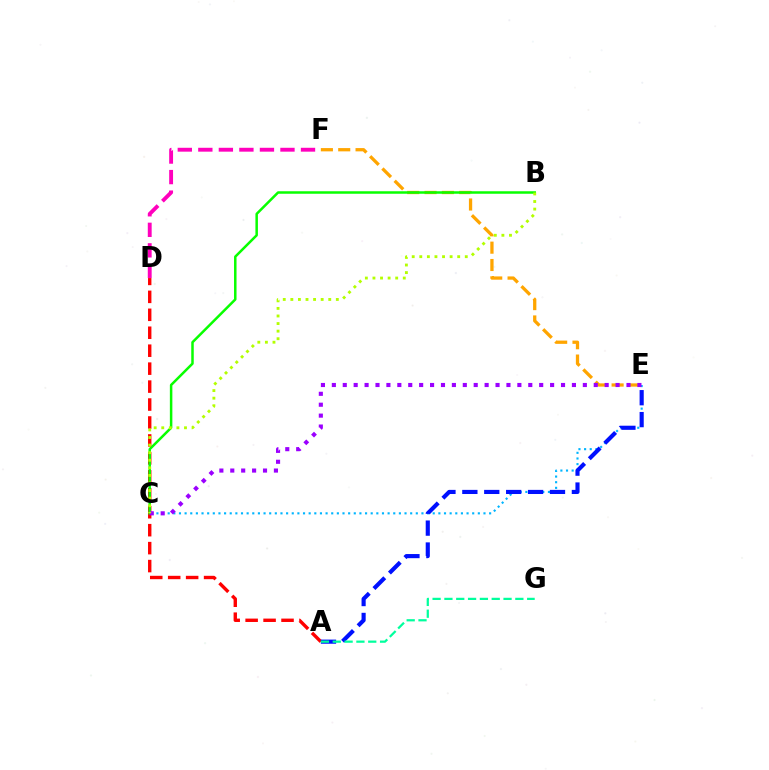{('E', 'F'): [{'color': '#ffa500', 'line_style': 'dashed', 'thickness': 2.36}], ('C', 'E'): [{'color': '#00b5ff', 'line_style': 'dotted', 'thickness': 1.53}, {'color': '#9b00ff', 'line_style': 'dotted', 'thickness': 2.96}], ('A', 'D'): [{'color': '#ff0000', 'line_style': 'dashed', 'thickness': 2.44}], ('B', 'C'): [{'color': '#08ff00', 'line_style': 'solid', 'thickness': 1.8}, {'color': '#b3ff00', 'line_style': 'dotted', 'thickness': 2.06}], ('A', 'E'): [{'color': '#0010ff', 'line_style': 'dashed', 'thickness': 2.98}], ('A', 'G'): [{'color': '#00ff9d', 'line_style': 'dashed', 'thickness': 1.61}], ('D', 'F'): [{'color': '#ff00bd', 'line_style': 'dashed', 'thickness': 2.79}]}